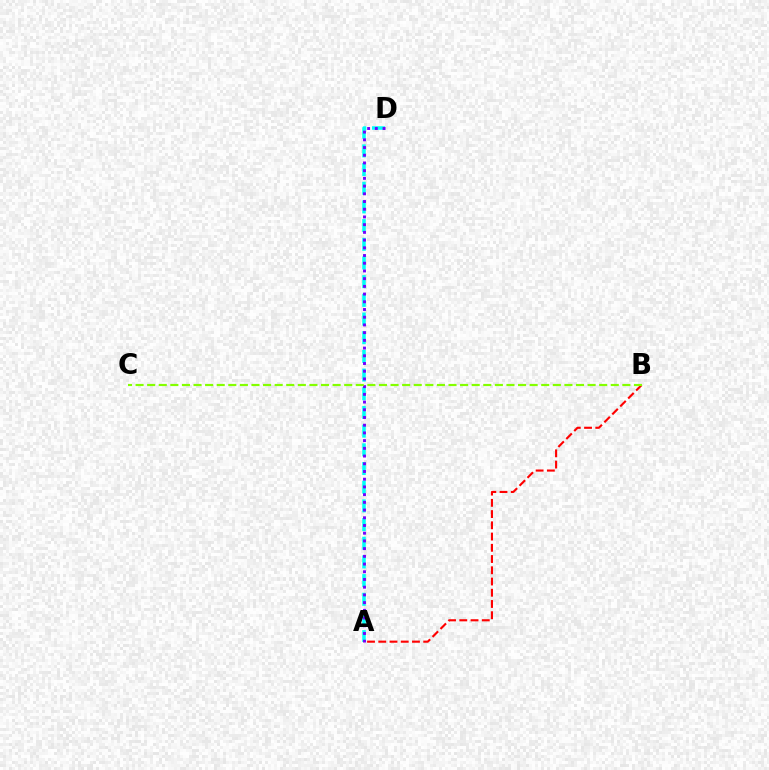{('A', 'D'): [{'color': '#00fff6', 'line_style': 'dashed', 'thickness': 2.54}, {'color': '#7200ff', 'line_style': 'dotted', 'thickness': 2.1}], ('A', 'B'): [{'color': '#ff0000', 'line_style': 'dashed', 'thickness': 1.53}], ('B', 'C'): [{'color': '#84ff00', 'line_style': 'dashed', 'thickness': 1.57}]}